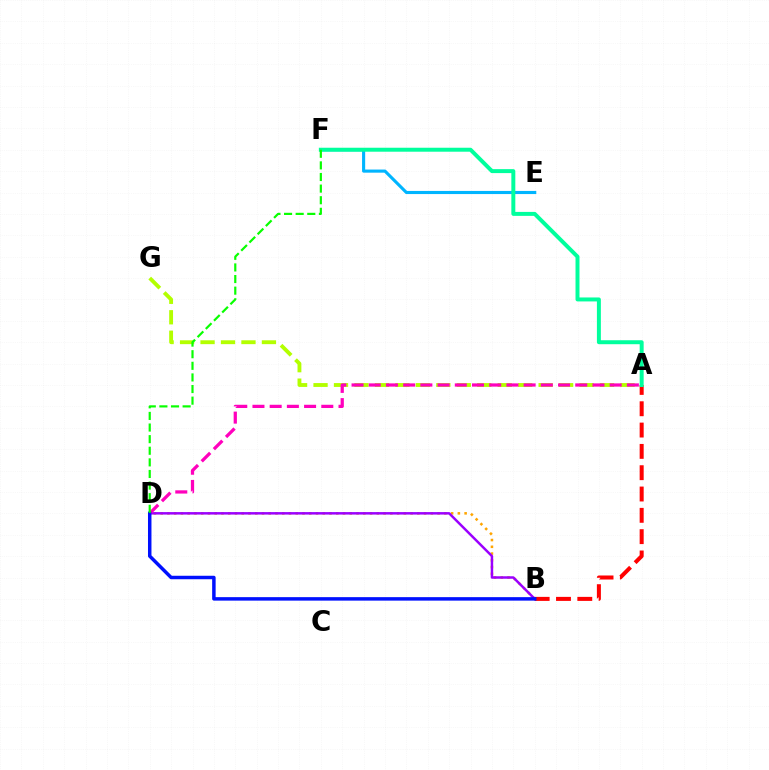{('B', 'D'): [{'color': '#ffa500', 'line_style': 'dotted', 'thickness': 1.84}, {'color': '#9b00ff', 'line_style': 'solid', 'thickness': 1.79}, {'color': '#0010ff', 'line_style': 'solid', 'thickness': 2.5}], ('A', 'G'): [{'color': '#b3ff00', 'line_style': 'dashed', 'thickness': 2.78}], ('A', 'D'): [{'color': '#ff00bd', 'line_style': 'dashed', 'thickness': 2.34}], ('E', 'F'): [{'color': '#00b5ff', 'line_style': 'solid', 'thickness': 2.24}], ('A', 'B'): [{'color': '#ff0000', 'line_style': 'dashed', 'thickness': 2.9}], ('A', 'F'): [{'color': '#00ff9d', 'line_style': 'solid', 'thickness': 2.86}], ('D', 'F'): [{'color': '#08ff00', 'line_style': 'dashed', 'thickness': 1.58}]}